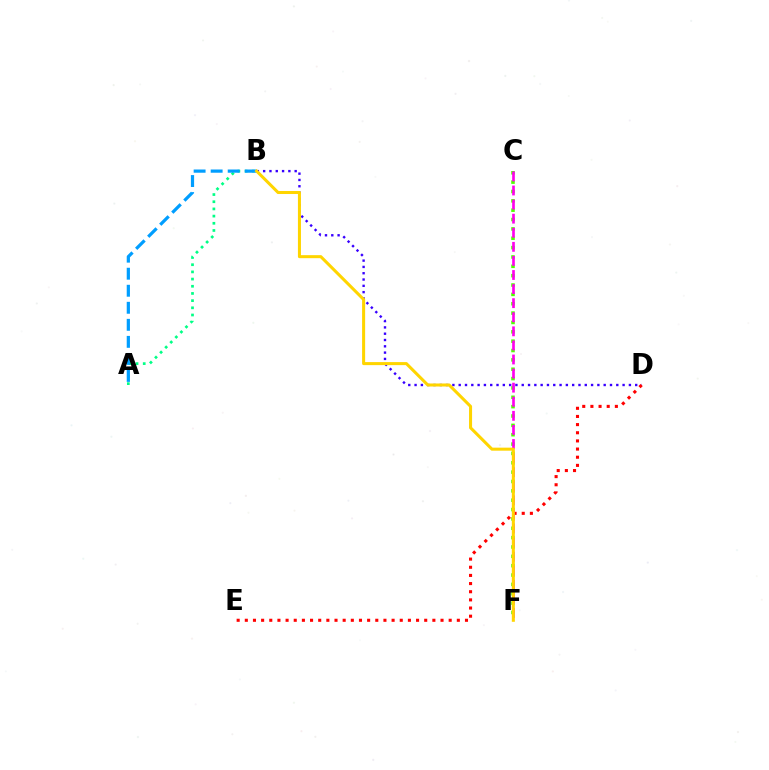{('C', 'F'): [{'color': '#4fff00', 'line_style': 'dotted', 'thickness': 2.54}, {'color': '#ff00ed', 'line_style': 'dashed', 'thickness': 1.91}], ('B', 'D'): [{'color': '#3700ff', 'line_style': 'dotted', 'thickness': 1.71}], ('A', 'B'): [{'color': '#00ff86', 'line_style': 'dotted', 'thickness': 1.95}, {'color': '#009eff', 'line_style': 'dashed', 'thickness': 2.31}], ('D', 'E'): [{'color': '#ff0000', 'line_style': 'dotted', 'thickness': 2.22}], ('B', 'F'): [{'color': '#ffd500', 'line_style': 'solid', 'thickness': 2.19}]}